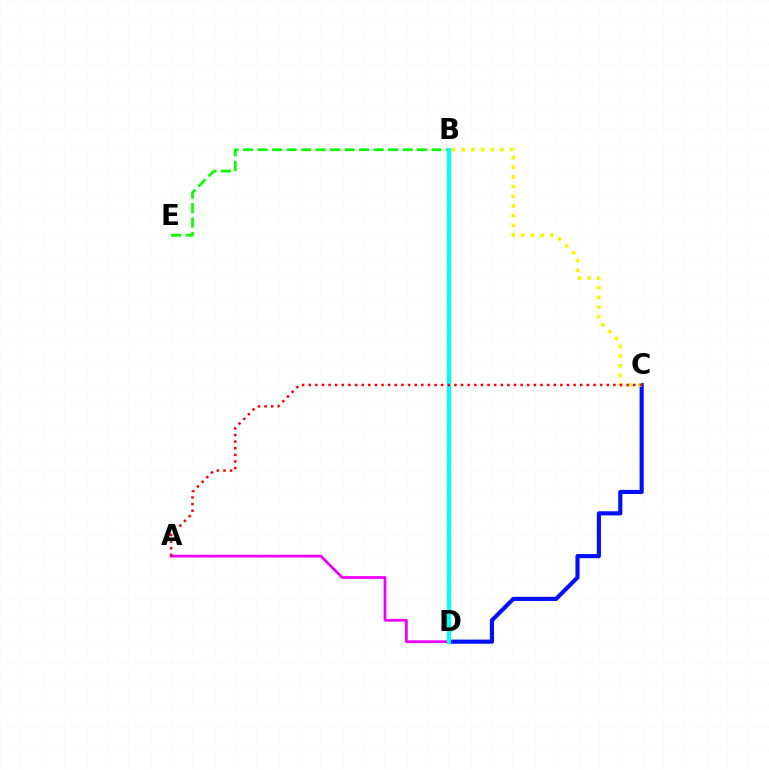{('C', 'D'): [{'color': '#0010ff', 'line_style': 'solid', 'thickness': 2.98}], ('A', 'D'): [{'color': '#ee00ff', 'line_style': 'solid', 'thickness': 1.99}], ('B', 'E'): [{'color': '#08ff00', 'line_style': 'dashed', 'thickness': 1.97}], ('B', 'C'): [{'color': '#fcf500', 'line_style': 'dotted', 'thickness': 2.63}], ('B', 'D'): [{'color': '#00fff6', 'line_style': 'solid', 'thickness': 2.96}], ('A', 'C'): [{'color': '#ff0000', 'line_style': 'dotted', 'thickness': 1.8}]}